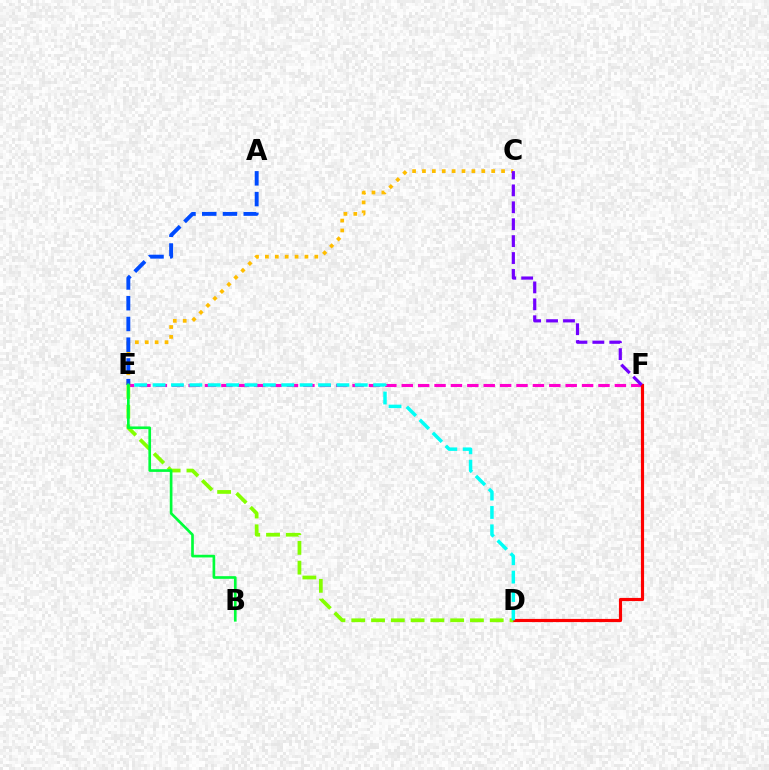{('E', 'F'): [{'color': '#ff00cf', 'line_style': 'dashed', 'thickness': 2.23}], ('C', 'E'): [{'color': '#ffbd00', 'line_style': 'dotted', 'thickness': 2.69}], ('D', 'F'): [{'color': '#ff0000', 'line_style': 'solid', 'thickness': 2.28}], ('D', 'E'): [{'color': '#84ff00', 'line_style': 'dashed', 'thickness': 2.69}, {'color': '#00fff6', 'line_style': 'dashed', 'thickness': 2.5}], ('A', 'E'): [{'color': '#004bff', 'line_style': 'dashed', 'thickness': 2.82}], ('B', 'E'): [{'color': '#00ff39', 'line_style': 'solid', 'thickness': 1.92}], ('C', 'F'): [{'color': '#7200ff', 'line_style': 'dashed', 'thickness': 2.3}]}